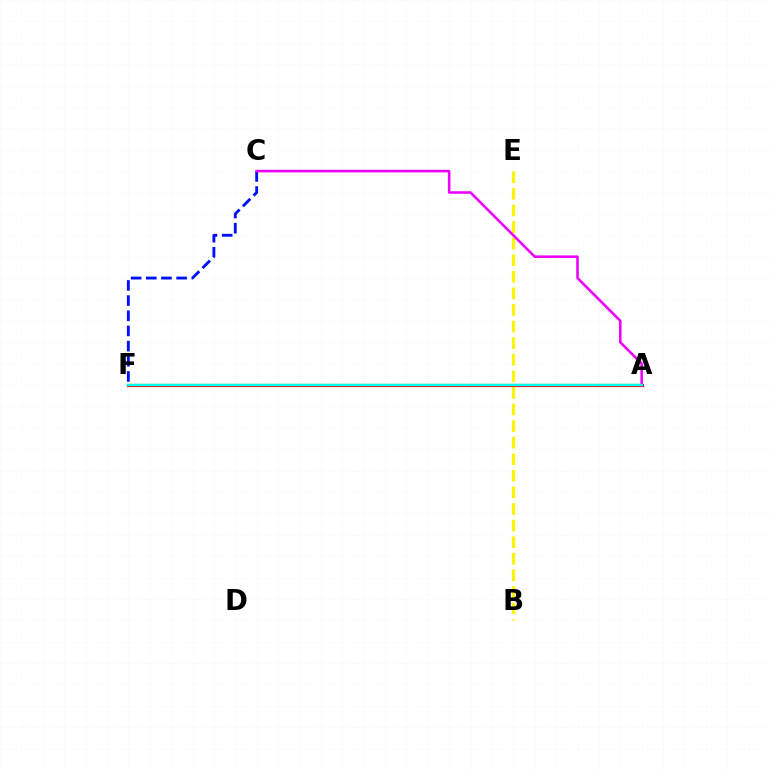{('C', 'F'): [{'color': '#0010ff', 'line_style': 'dashed', 'thickness': 2.06}], ('B', 'E'): [{'color': '#fcf500', 'line_style': 'dashed', 'thickness': 2.25}], ('A', 'F'): [{'color': '#08ff00', 'line_style': 'solid', 'thickness': 2.22}, {'color': '#ff0000', 'line_style': 'solid', 'thickness': 2.27}, {'color': '#00fff6', 'line_style': 'solid', 'thickness': 1.72}], ('A', 'C'): [{'color': '#ee00ff', 'line_style': 'solid', 'thickness': 1.84}]}